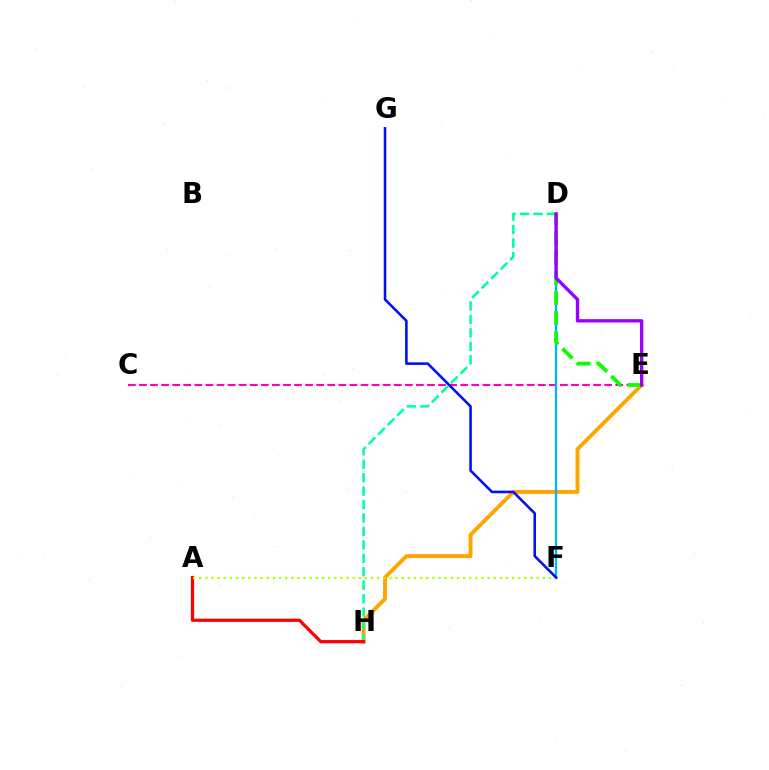{('E', 'H'): [{'color': '#ffa500', 'line_style': 'solid', 'thickness': 2.81}], ('C', 'E'): [{'color': '#ff00bd', 'line_style': 'dashed', 'thickness': 1.5}], ('D', 'H'): [{'color': '#00ff9d', 'line_style': 'dashed', 'thickness': 1.83}], ('A', 'H'): [{'color': '#ff0000', 'line_style': 'solid', 'thickness': 2.32}], ('D', 'F'): [{'color': '#00b5ff', 'line_style': 'solid', 'thickness': 1.63}], ('D', 'E'): [{'color': '#08ff00', 'line_style': 'dashed', 'thickness': 2.73}, {'color': '#9b00ff', 'line_style': 'solid', 'thickness': 2.42}], ('A', 'F'): [{'color': '#b3ff00', 'line_style': 'dotted', 'thickness': 1.67}], ('F', 'G'): [{'color': '#0010ff', 'line_style': 'solid', 'thickness': 1.85}]}